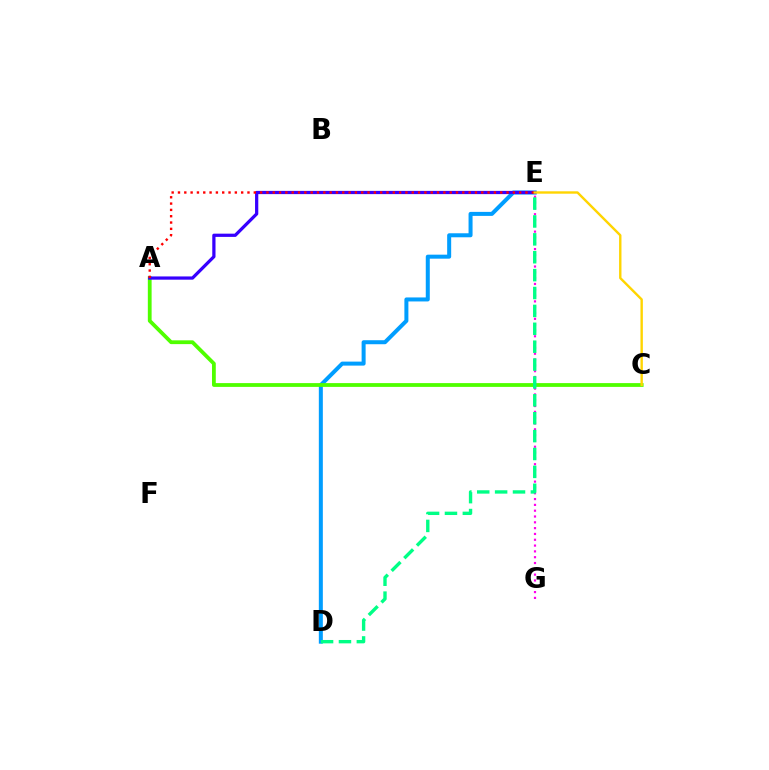{('D', 'E'): [{'color': '#009eff', 'line_style': 'solid', 'thickness': 2.88}, {'color': '#00ff86', 'line_style': 'dashed', 'thickness': 2.43}], ('A', 'C'): [{'color': '#4fff00', 'line_style': 'solid', 'thickness': 2.73}], ('A', 'E'): [{'color': '#3700ff', 'line_style': 'solid', 'thickness': 2.33}, {'color': '#ff0000', 'line_style': 'dotted', 'thickness': 1.72}], ('C', 'E'): [{'color': '#ffd500', 'line_style': 'solid', 'thickness': 1.72}], ('E', 'G'): [{'color': '#ff00ed', 'line_style': 'dotted', 'thickness': 1.58}]}